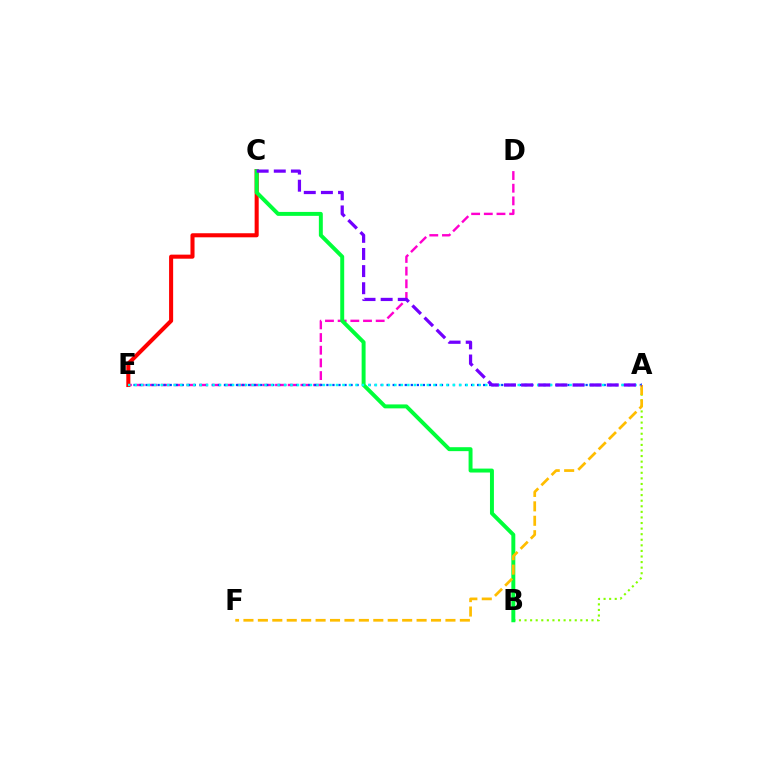{('A', 'B'): [{'color': '#84ff00', 'line_style': 'dotted', 'thickness': 1.52}], ('D', 'E'): [{'color': '#ff00cf', 'line_style': 'dashed', 'thickness': 1.72}], ('A', 'E'): [{'color': '#004bff', 'line_style': 'dotted', 'thickness': 1.64}, {'color': '#00fff6', 'line_style': 'dotted', 'thickness': 1.76}], ('C', 'E'): [{'color': '#ff0000', 'line_style': 'solid', 'thickness': 2.92}], ('B', 'C'): [{'color': '#00ff39', 'line_style': 'solid', 'thickness': 2.84}], ('A', 'F'): [{'color': '#ffbd00', 'line_style': 'dashed', 'thickness': 1.96}], ('A', 'C'): [{'color': '#7200ff', 'line_style': 'dashed', 'thickness': 2.33}]}